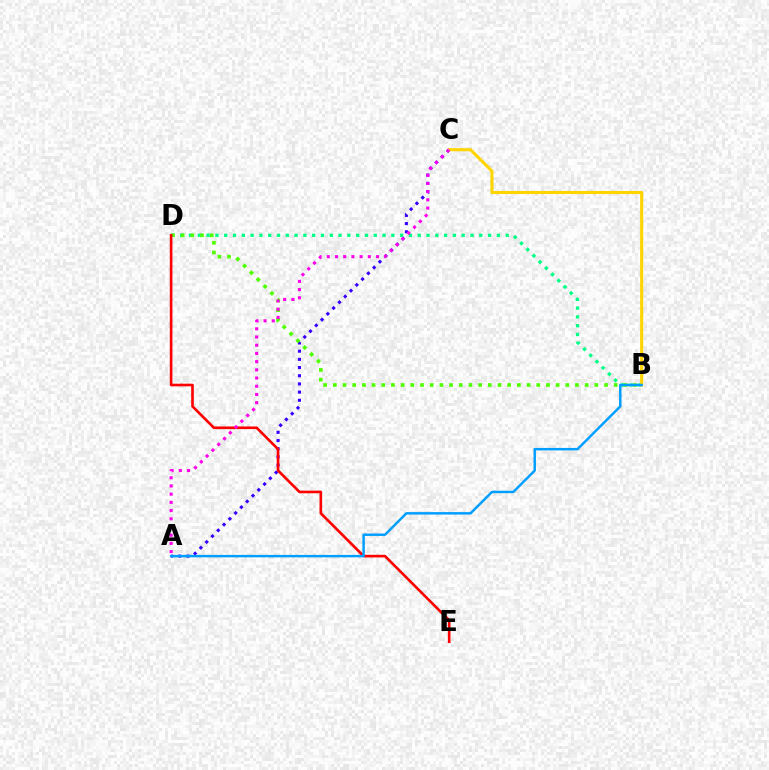{('B', 'D'): [{'color': '#00ff86', 'line_style': 'dotted', 'thickness': 2.39}, {'color': '#4fff00', 'line_style': 'dotted', 'thickness': 2.63}], ('A', 'C'): [{'color': '#3700ff', 'line_style': 'dotted', 'thickness': 2.22}, {'color': '#ff00ed', 'line_style': 'dotted', 'thickness': 2.23}], ('D', 'E'): [{'color': '#ff0000', 'line_style': 'solid', 'thickness': 1.9}], ('B', 'C'): [{'color': '#ffd500', 'line_style': 'solid', 'thickness': 2.22}], ('A', 'B'): [{'color': '#009eff', 'line_style': 'solid', 'thickness': 1.77}]}